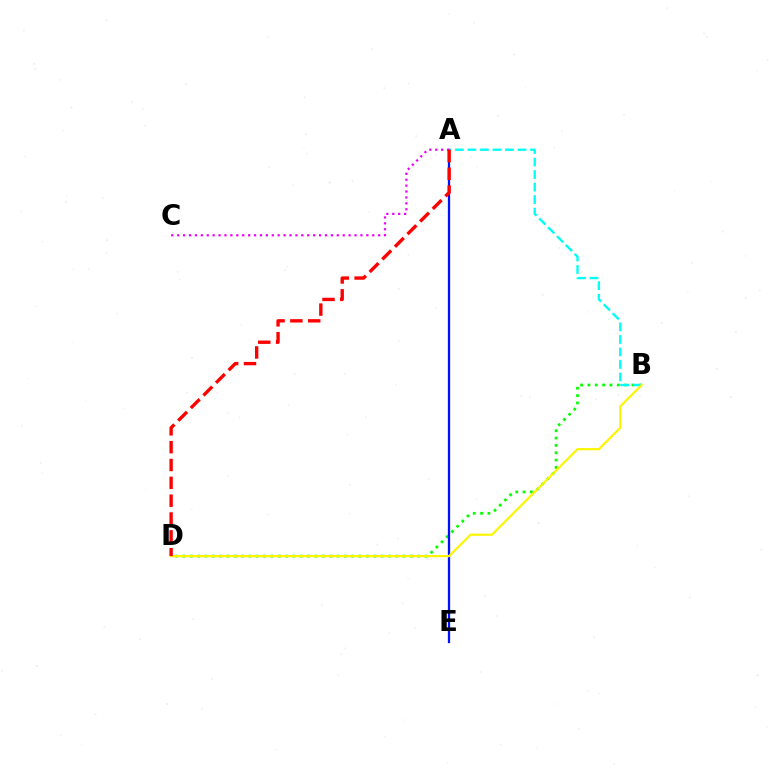{('B', 'D'): [{'color': '#08ff00', 'line_style': 'dotted', 'thickness': 1.99}, {'color': '#fcf500', 'line_style': 'solid', 'thickness': 1.58}], ('A', 'E'): [{'color': '#0010ff', 'line_style': 'solid', 'thickness': 1.64}], ('A', 'B'): [{'color': '#00fff6', 'line_style': 'dashed', 'thickness': 1.7}], ('A', 'C'): [{'color': '#ee00ff', 'line_style': 'dotted', 'thickness': 1.61}], ('A', 'D'): [{'color': '#ff0000', 'line_style': 'dashed', 'thickness': 2.42}]}